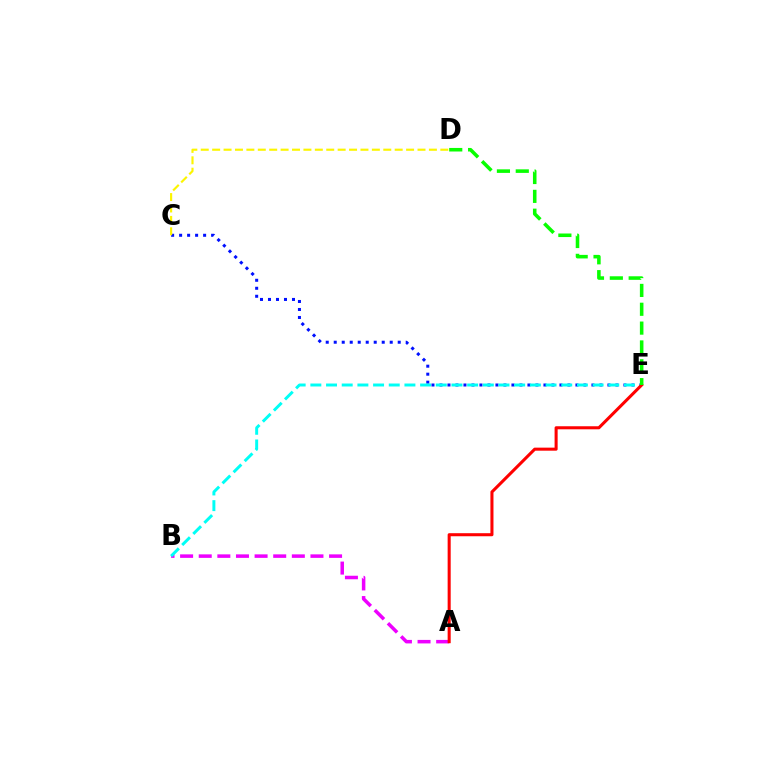{('C', 'E'): [{'color': '#0010ff', 'line_style': 'dotted', 'thickness': 2.17}], ('C', 'D'): [{'color': '#fcf500', 'line_style': 'dashed', 'thickness': 1.55}], ('A', 'B'): [{'color': '#ee00ff', 'line_style': 'dashed', 'thickness': 2.53}], ('B', 'E'): [{'color': '#00fff6', 'line_style': 'dashed', 'thickness': 2.13}], ('A', 'E'): [{'color': '#ff0000', 'line_style': 'solid', 'thickness': 2.2}], ('D', 'E'): [{'color': '#08ff00', 'line_style': 'dashed', 'thickness': 2.56}]}